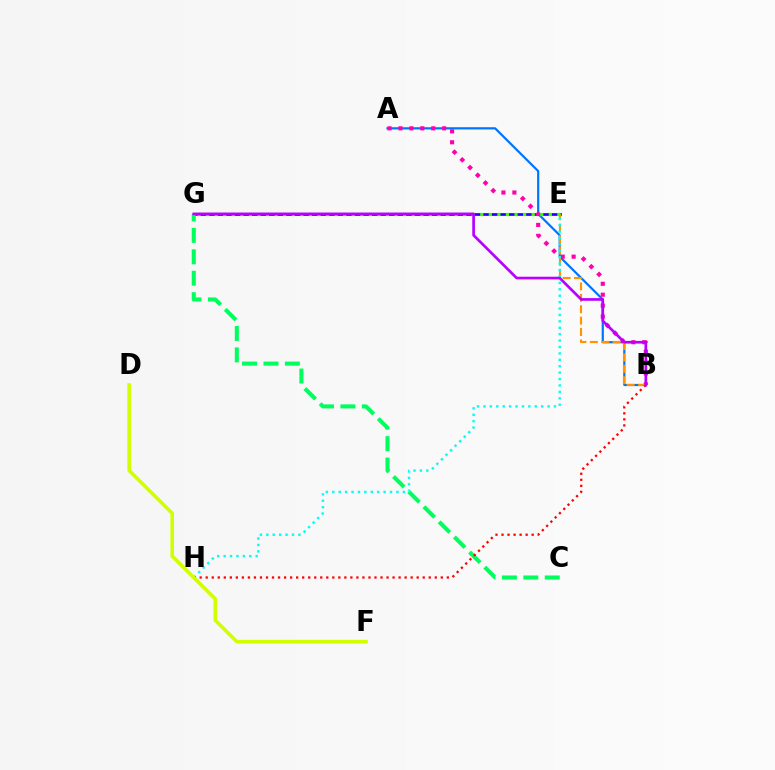{('A', 'B'): [{'color': '#0074ff', 'line_style': 'solid', 'thickness': 1.58}, {'color': '#ff00ac', 'line_style': 'dotted', 'thickness': 2.97}], ('E', 'G'): [{'color': '#2500ff', 'line_style': 'solid', 'thickness': 1.96}, {'color': '#3dff00', 'line_style': 'dotted', 'thickness': 2.33}], ('C', 'G'): [{'color': '#00ff5c', 'line_style': 'dashed', 'thickness': 2.91}], ('B', 'E'): [{'color': '#ff9400', 'line_style': 'dashed', 'thickness': 1.55}], ('E', 'H'): [{'color': '#00fff6', 'line_style': 'dotted', 'thickness': 1.74}], ('B', 'H'): [{'color': '#ff0000', 'line_style': 'dotted', 'thickness': 1.64}], ('D', 'F'): [{'color': '#d1ff00', 'line_style': 'solid', 'thickness': 2.59}], ('B', 'G'): [{'color': '#b900ff', 'line_style': 'solid', 'thickness': 1.94}]}